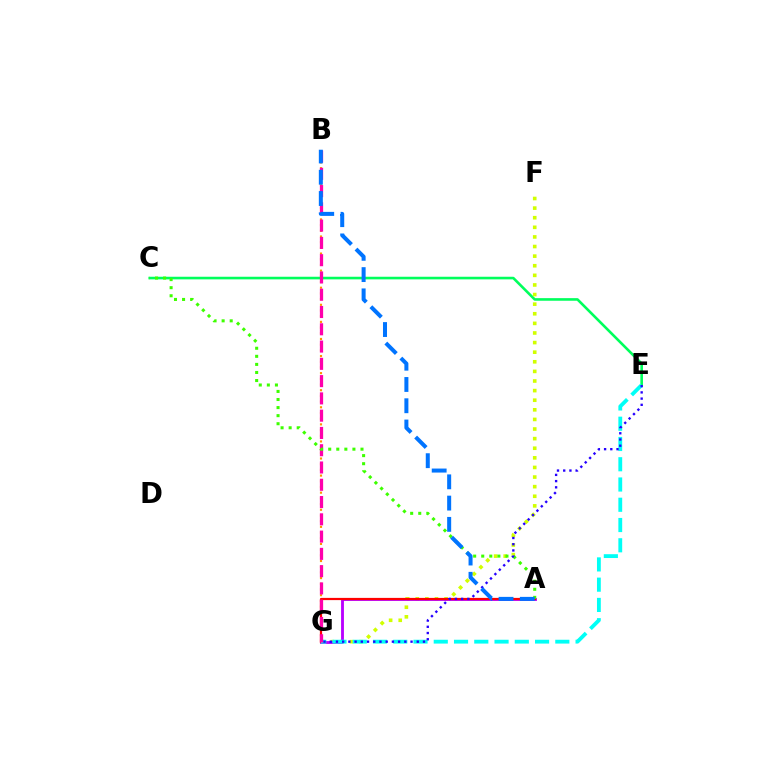{('C', 'E'): [{'color': '#00ff5c', 'line_style': 'solid', 'thickness': 1.88}], ('B', 'G'): [{'color': '#ff9400', 'line_style': 'dotted', 'thickness': 1.55}, {'color': '#ff00ac', 'line_style': 'dashed', 'thickness': 2.35}], ('F', 'G'): [{'color': '#d1ff00', 'line_style': 'dotted', 'thickness': 2.61}], ('A', 'G'): [{'color': '#b900ff', 'line_style': 'solid', 'thickness': 2.05}, {'color': '#ff0000', 'line_style': 'solid', 'thickness': 1.6}], ('E', 'G'): [{'color': '#00fff6', 'line_style': 'dashed', 'thickness': 2.75}, {'color': '#2500ff', 'line_style': 'dotted', 'thickness': 1.69}], ('A', 'C'): [{'color': '#3dff00', 'line_style': 'dotted', 'thickness': 2.19}], ('A', 'B'): [{'color': '#0074ff', 'line_style': 'dashed', 'thickness': 2.89}]}